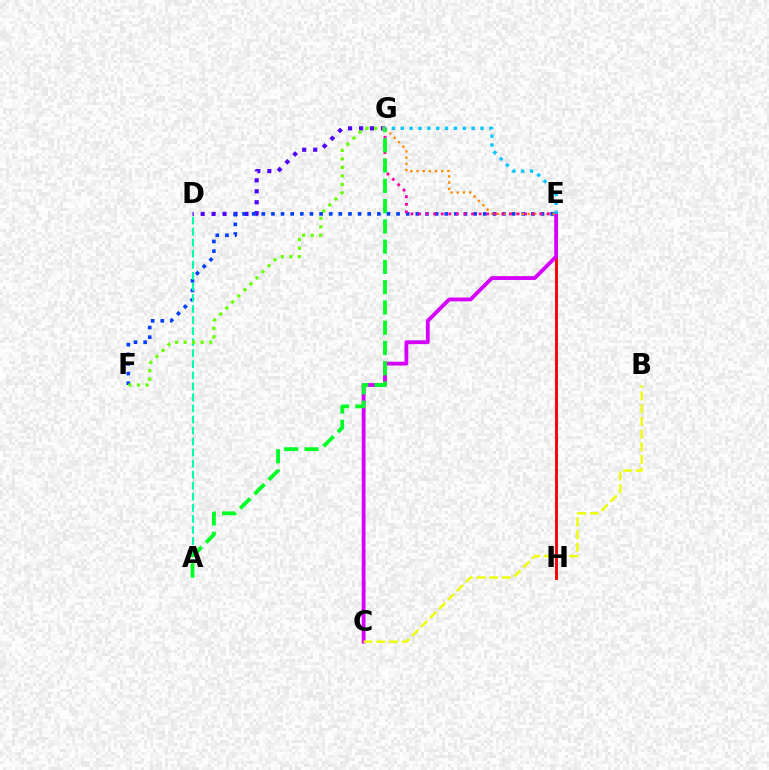{('E', 'H'): [{'color': '#ff0000', 'line_style': 'solid', 'thickness': 2.07}], ('D', 'G'): [{'color': '#4f00ff', 'line_style': 'dotted', 'thickness': 2.97}], ('C', 'E'): [{'color': '#d600ff', 'line_style': 'solid', 'thickness': 2.75}], ('E', 'F'): [{'color': '#003fff', 'line_style': 'dotted', 'thickness': 2.62}], ('A', 'D'): [{'color': '#00ffaf', 'line_style': 'dashed', 'thickness': 1.5}], ('E', 'G'): [{'color': '#ff8800', 'line_style': 'dotted', 'thickness': 1.67}, {'color': '#ff00a0', 'line_style': 'dotted', 'thickness': 2.06}, {'color': '#00c7ff', 'line_style': 'dotted', 'thickness': 2.41}], ('A', 'G'): [{'color': '#00ff27', 'line_style': 'dashed', 'thickness': 2.75}], ('B', 'C'): [{'color': '#eeff00', 'line_style': 'dashed', 'thickness': 1.72}], ('F', 'G'): [{'color': '#66ff00', 'line_style': 'dotted', 'thickness': 2.32}]}